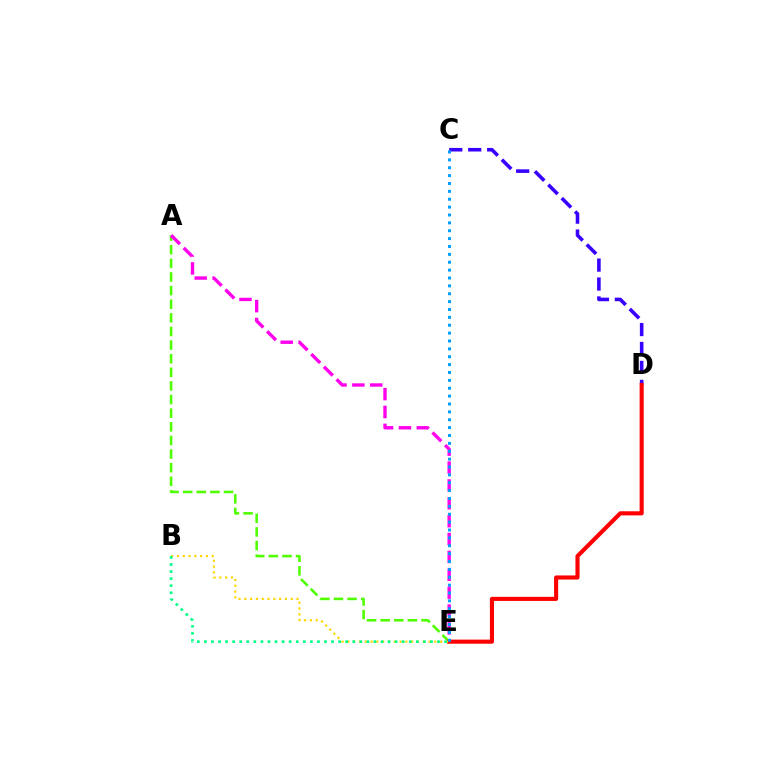{('A', 'E'): [{'color': '#4fff00', 'line_style': 'dashed', 'thickness': 1.85}, {'color': '#ff00ed', 'line_style': 'dashed', 'thickness': 2.43}], ('C', 'D'): [{'color': '#3700ff', 'line_style': 'dashed', 'thickness': 2.57}], ('D', 'E'): [{'color': '#ff0000', 'line_style': 'solid', 'thickness': 2.96}], ('C', 'E'): [{'color': '#009eff', 'line_style': 'dotted', 'thickness': 2.14}], ('B', 'E'): [{'color': '#ffd500', 'line_style': 'dotted', 'thickness': 1.57}, {'color': '#00ff86', 'line_style': 'dotted', 'thickness': 1.92}]}